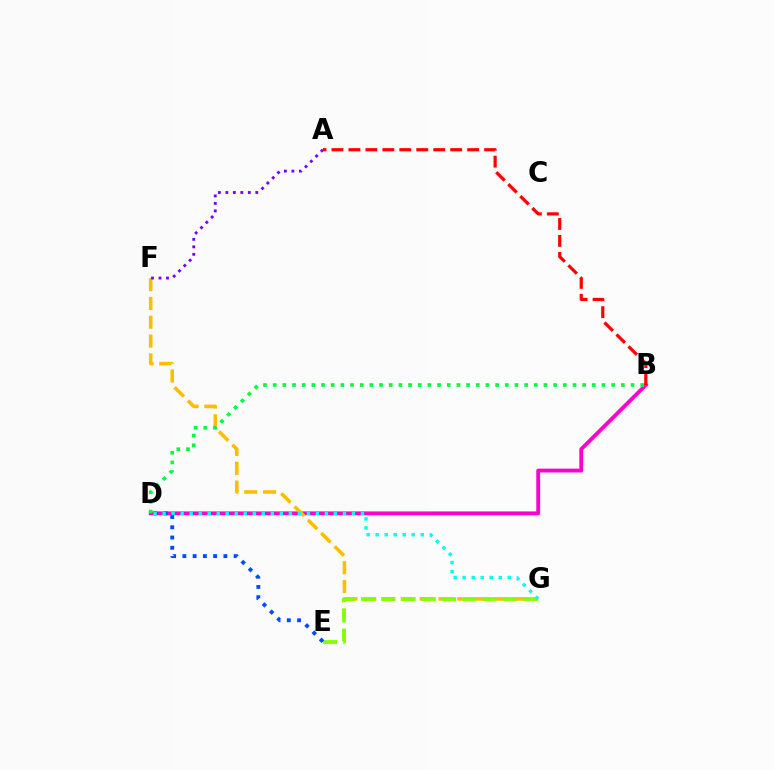{('B', 'D'): [{'color': '#ff00cf', 'line_style': 'solid', 'thickness': 2.76}, {'color': '#00ff39', 'line_style': 'dotted', 'thickness': 2.63}], ('F', 'G'): [{'color': '#ffbd00', 'line_style': 'dashed', 'thickness': 2.56}], ('E', 'G'): [{'color': '#84ff00', 'line_style': 'dashed', 'thickness': 2.75}], ('D', 'E'): [{'color': '#004bff', 'line_style': 'dotted', 'thickness': 2.78}], ('A', 'F'): [{'color': '#7200ff', 'line_style': 'dotted', 'thickness': 2.03}], ('A', 'B'): [{'color': '#ff0000', 'line_style': 'dashed', 'thickness': 2.3}], ('D', 'G'): [{'color': '#00fff6', 'line_style': 'dotted', 'thickness': 2.45}]}